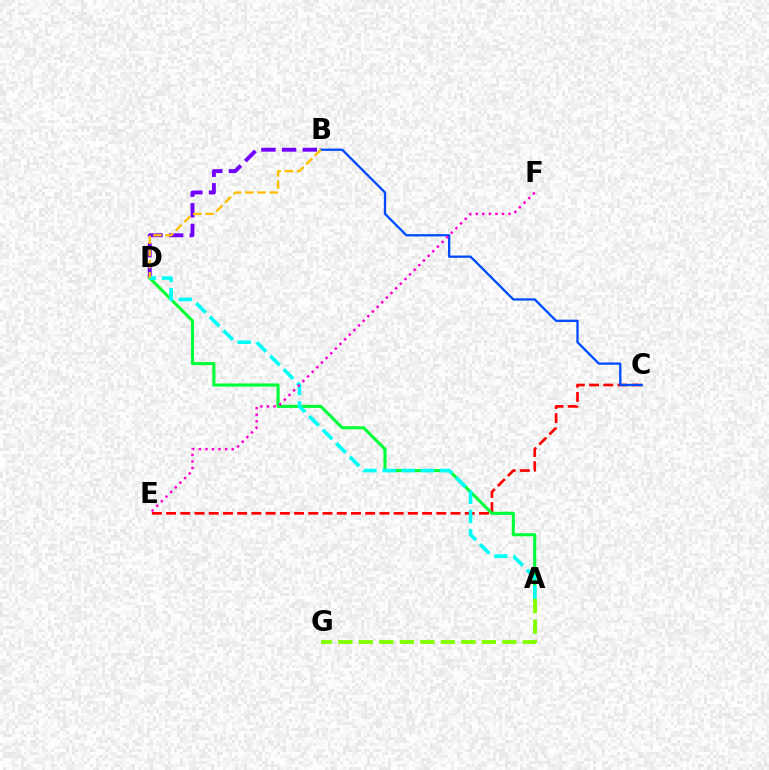{('B', 'D'): [{'color': '#7200ff', 'line_style': 'dashed', 'thickness': 2.81}, {'color': '#ffbd00', 'line_style': 'dashed', 'thickness': 1.66}], ('C', 'E'): [{'color': '#ff0000', 'line_style': 'dashed', 'thickness': 1.93}], ('A', 'D'): [{'color': '#00ff39', 'line_style': 'solid', 'thickness': 2.22}, {'color': '#00fff6', 'line_style': 'dashed', 'thickness': 2.6}], ('B', 'C'): [{'color': '#004bff', 'line_style': 'solid', 'thickness': 1.65}], ('E', 'F'): [{'color': '#ff00cf', 'line_style': 'dotted', 'thickness': 1.78}], ('A', 'G'): [{'color': '#84ff00', 'line_style': 'dashed', 'thickness': 2.79}]}